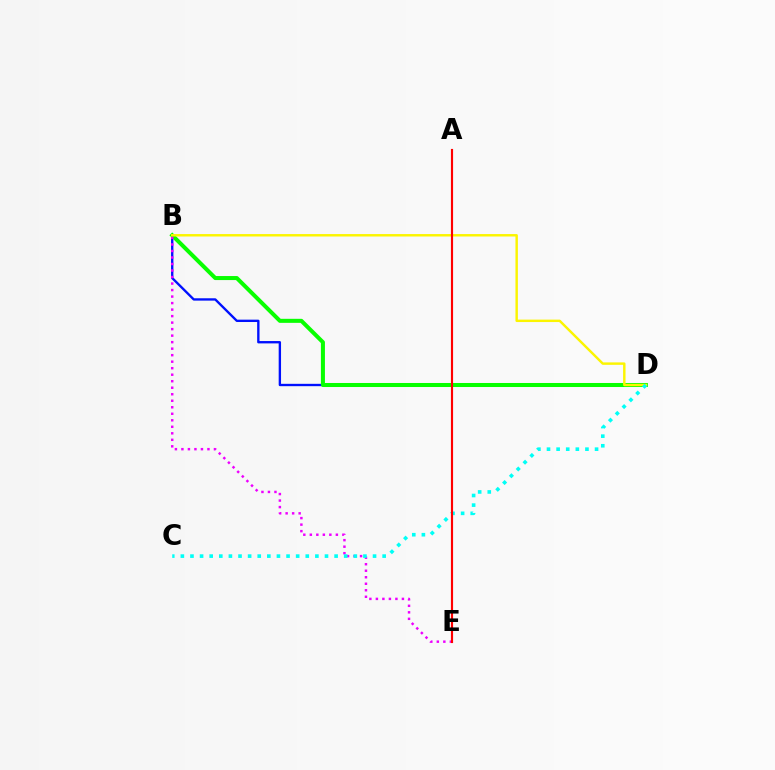{('B', 'D'): [{'color': '#0010ff', 'line_style': 'solid', 'thickness': 1.69}, {'color': '#08ff00', 'line_style': 'solid', 'thickness': 2.9}, {'color': '#fcf500', 'line_style': 'solid', 'thickness': 1.75}], ('B', 'E'): [{'color': '#ee00ff', 'line_style': 'dotted', 'thickness': 1.77}], ('C', 'D'): [{'color': '#00fff6', 'line_style': 'dotted', 'thickness': 2.61}], ('A', 'E'): [{'color': '#ff0000', 'line_style': 'solid', 'thickness': 1.55}]}